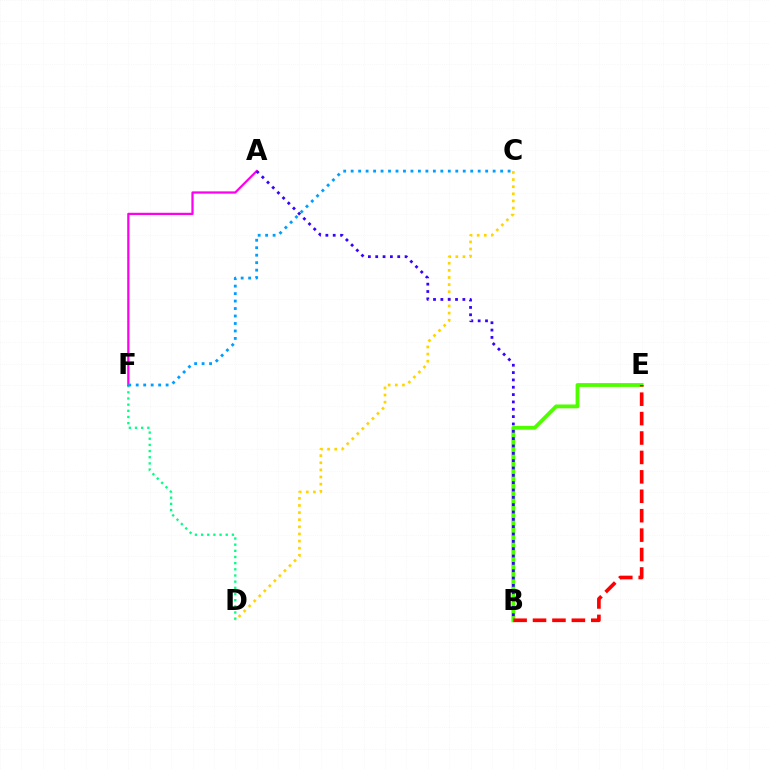{('C', 'D'): [{'color': '#ffd500', 'line_style': 'dotted', 'thickness': 1.93}], ('D', 'F'): [{'color': '#00ff86', 'line_style': 'dotted', 'thickness': 1.67}], ('A', 'F'): [{'color': '#ff00ed', 'line_style': 'solid', 'thickness': 1.61}], ('B', 'E'): [{'color': '#4fff00', 'line_style': 'solid', 'thickness': 2.76}, {'color': '#ff0000', 'line_style': 'dashed', 'thickness': 2.64}], ('A', 'B'): [{'color': '#3700ff', 'line_style': 'dotted', 'thickness': 1.99}], ('C', 'F'): [{'color': '#009eff', 'line_style': 'dotted', 'thickness': 2.03}]}